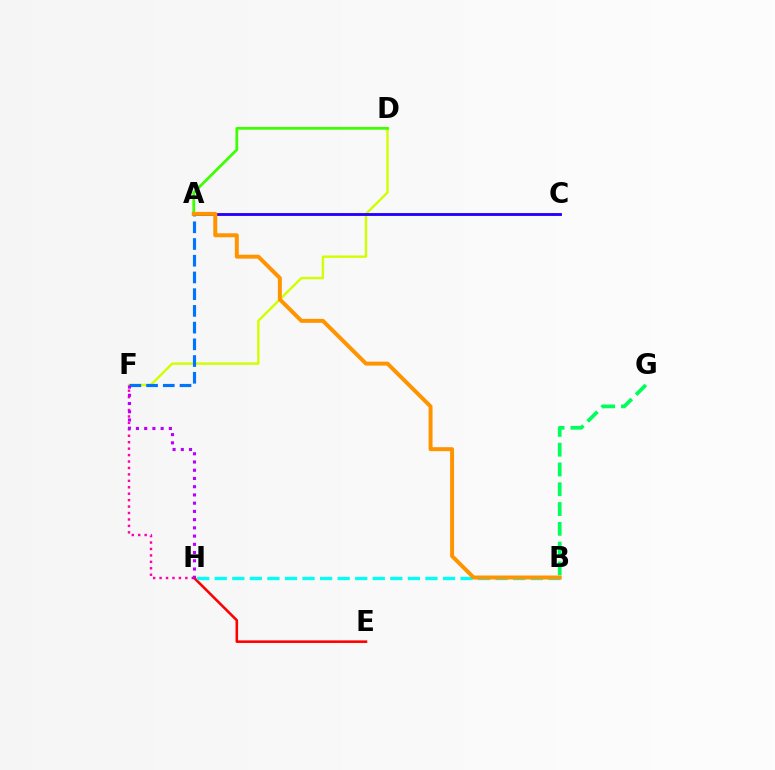{('F', 'H'): [{'color': '#ff00ac', 'line_style': 'dotted', 'thickness': 1.75}, {'color': '#b900ff', 'line_style': 'dotted', 'thickness': 2.24}], ('D', 'F'): [{'color': '#d1ff00', 'line_style': 'solid', 'thickness': 1.73}], ('A', 'F'): [{'color': '#0074ff', 'line_style': 'dashed', 'thickness': 2.27}], ('E', 'H'): [{'color': '#ff0000', 'line_style': 'solid', 'thickness': 1.85}], ('A', 'C'): [{'color': '#2500ff', 'line_style': 'solid', 'thickness': 2.06}], ('A', 'D'): [{'color': '#3dff00', 'line_style': 'solid', 'thickness': 1.99}], ('B', 'H'): [{'color': '#00fff6', 'line_style': 'dashed', 'thickness': 2.39}], ('B', 'G'): [{'color': '#00ff5c', 'line_style': 'dashed', 'thickness': 2.69}], ('A', 'B'): [{'color': '#ff9400', 'line_style': 'solid', 'thickness': 2.86}]}